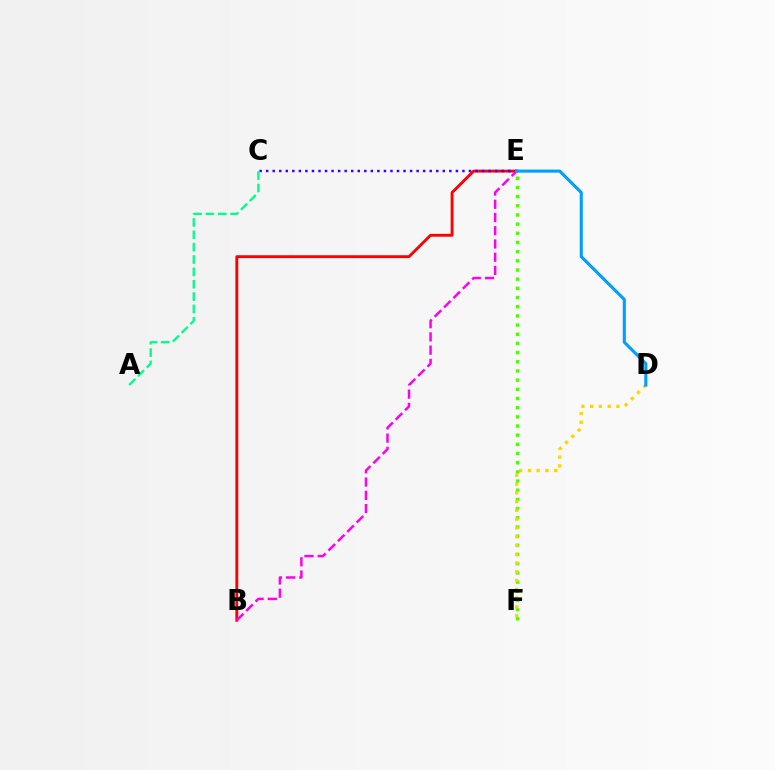{('B', 'E'): [{'color': '#ff0000', 'line_style': 'solid', 'thickness': 2.07}, {'color': '#ff00ed', 'line_style': 'dashed', 'thickness': 1.8}], ('E', 'F'): [{'color': '#4fff00', 'line_style': 'dotted', 'thickness': 2.49}], ('C', 'E'): [{'color': '#3700ff', 'line_style': 'dotted', 'thickness': 1.78}], ('A', 'C'): [{'color': '#00ff86', 'line_style': 'dashed', 'thickness': 1.68}], ('D', 'F'): [{'color': '#ffd500', 'line_style': 'dotted', 'thickness': 2.38}], ('D', 'E'): [{'color': '#009eff', 'line_style': 'solid', 'thickness': 2.22}]}